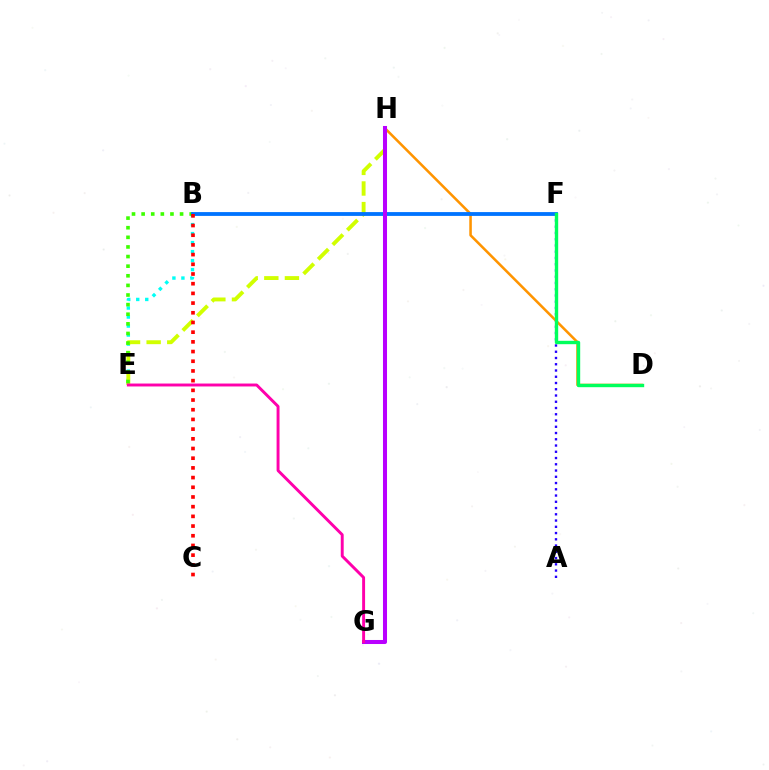{('B', 'E'): [{'color': '#00fff6', 'line_style': 'dotted', 'thickness': 2.45}, {'color': '#3dff00', 'line_style': 'dotted', 'thickness': 2.61}], ('E', 'H'): [{'color': '#d1ff00', 'line_style': 'dashed', 'thickness': 2.8}], ('A', 'F'): [{'color': '#2500ff', 'line_style': 'dotted', 'thickness': 1.7}], ('D', 'H'): [{'color': '#ff9400', 'line_style': 'solid', 'thickness': 1.83}], ('B', 'F'): [{'color': '#0074ff', 'line_style': 'solid', 'thickness': 2.75}], ('G', 'H'): [{'color': '#b900ff', 'line_style': 'solid', 'thickness': 2.91}], ('B', 'C'): [{'color': '#ff0000', 'line_style': 'dotted', 'thickness': 2.63}], ('D', 'F'): [{'color': '#00ff5c', 'line_style': 'solid', 'thickness': 2.44}], ('E', 'G'): [{'color': '#ff00ac', 'line_style': 'solid', 'thickness': 2.11}]}